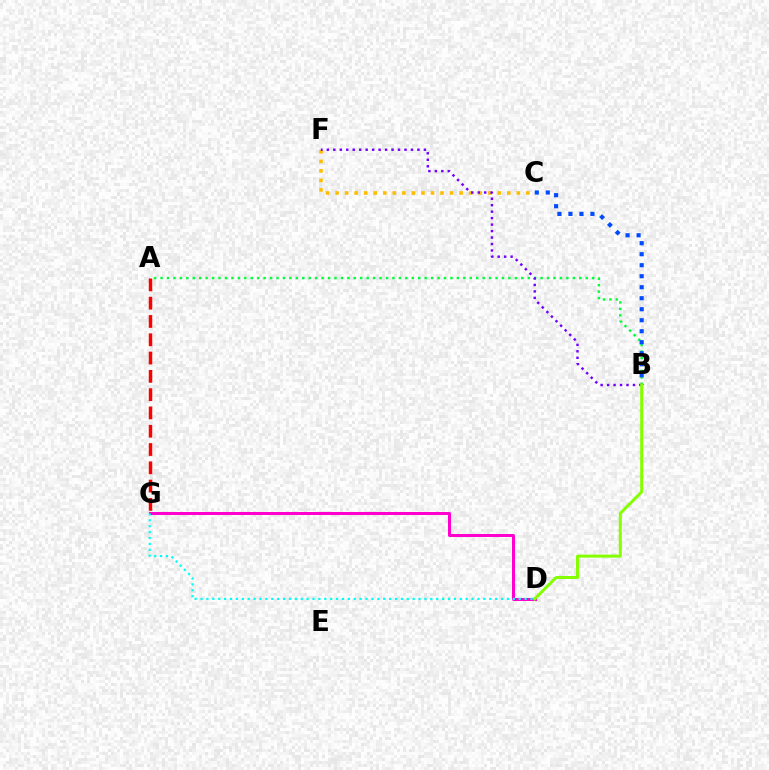{('C', 'F'): [{'color': '#ffbd00', 'line_style': 'dotted', 'thickness': 2.59}], ('A', 'B'): [{'color': '#00ff39', 'line_style': 'dotted', 'thickness': 1.75}], ('B', 'F'): [{'color': '#7200ff', 'line_style': 'dotted', 'thickness': 1.76}], ('B', 'C'): [{'color': '#004bff', 'line_style': 'dotted', 'thickness': 2.99}], ('D', 'G'): [{'color': '#ff00cf', 'line_style': 'solid', 'thickness': 2.16}, {'color': '#00fff6', 'line_style': 'dotted', 'thickness': 1.6}], ('B', 'D'): [{'color': '#84ff00', 'line_style': 'solid', 'thickness': 2.15}], ('A', 'G'): [{'color': '#ff0000', 'line_style': 'dashed', 'thickness': 2.48}]}